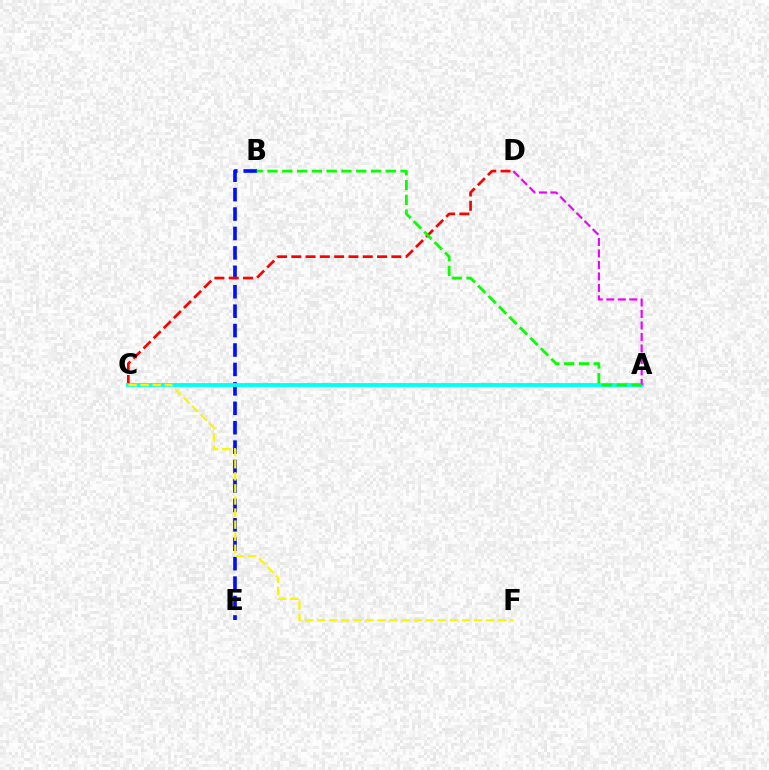{('B', 'E'): [{'color': '#0010ff', 'line_style': 'dashed', 'thickness': 2.64}], ('C', 'D'): [{'color': '#ff0000', 'line_style': 'dashed', 'thickness': 1.94}], ('A', 'C'): [{'color': '#00fff6', 'line_style': 'solid', 'thickness': 2.75}], ('A', 'D'): [{'color': '#ee00ff', 'line_style': 'dashed', 'thickness': 1.56}], ('A', 'B'): [{'color': '#08ff00', 'line_style': 'dashed', 'thickness': 2.01}], ('C', 'F'): [{'color': '#fcf500', 'line_style': 'dashed', 'thickness': 1.64}]}